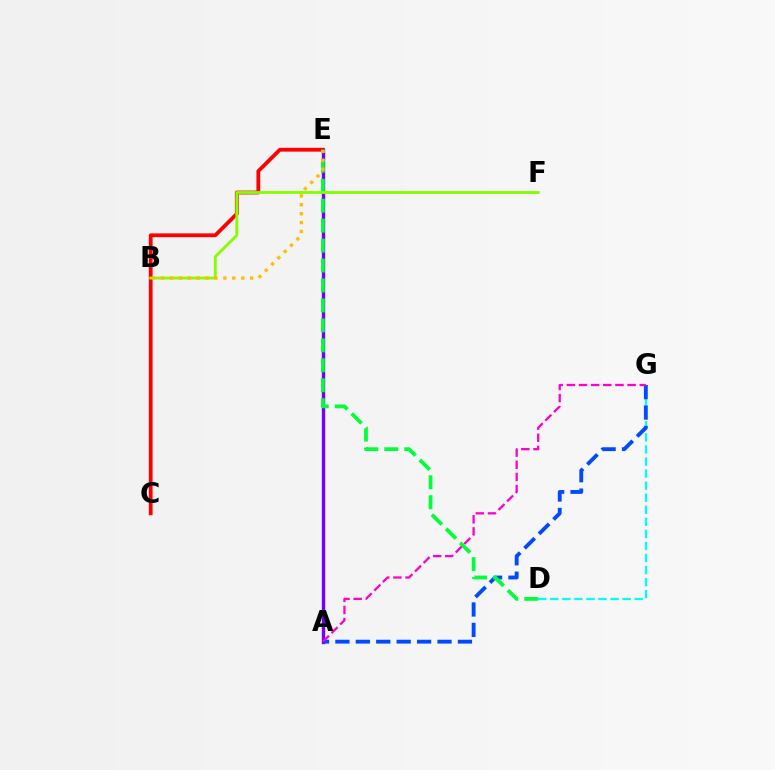{('D', 'G'): [{'color': '#00fff6', 'line_style': 'dashed', 'thickness': 1.64}], ('C', 'E'): [{'color': '#ff0000', 'line_style': 'solid', 'thickness': 2.74}], ('A', 'E'): [{'color': '#7200ff', 'line_style': 'solid', 'thickness': 2.41}], ('A', 'G'): [{'color': '#004bff', 'line_style': 'dashed', 'thickness': 2.77}, {'color': '#ff00cf', 'line_style': 'dashed', 'thickness': 1.65}], ('D', 'E'): [{'color': '#00ff39', 'line_style': 'dashed', 'thickness': 2.71}], ('B', 'F'): [{'color': '#84ff00', 'line_style': 'solid', 'thickness': 2.05}], ('B', 'E'): [{'color': '#ffbd00', 'line_style': 'dotted', 'thickness': 2.42}]}